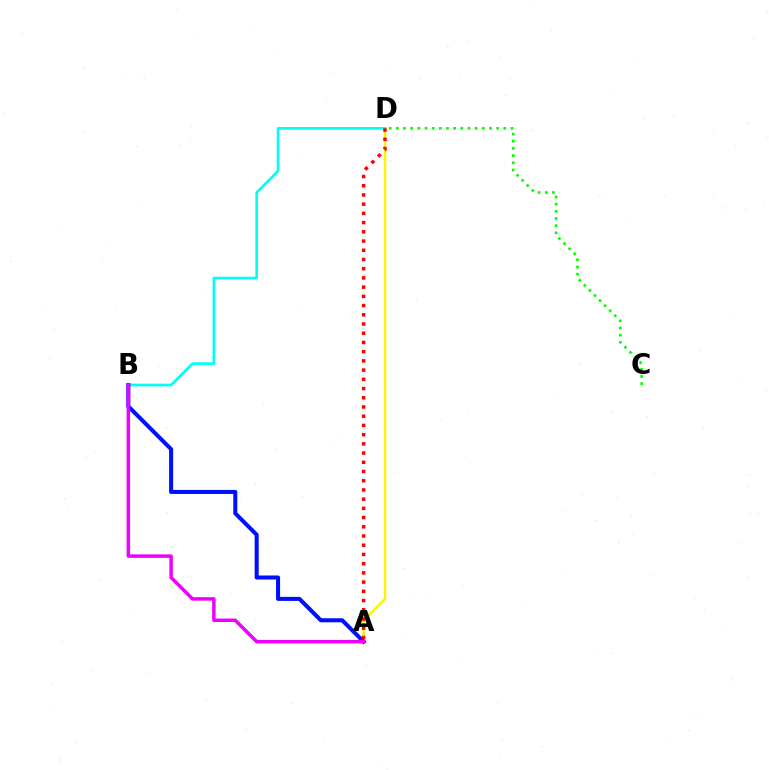{('C', 'D'): [{'color': '#08ff00', 'line_style': 'dotted', 'thickness': 1.95}], ('A', 'D'): [{'color': '#fcf500', 'line_style': 'solid', 'thickness': 1.79}, {'color': '#ff0000', 'line_style': 'dotted', 'thickness': 2.5}], ('B', 'D'): [{'color': '#00fff6', 'line_style': 'solid', 'thickness': 1.93}], ('A', 'B'): [{'color': '#0010ff', 'line_style': 'solid', 'thickness': 2.91}, {'color': '#ee00ff', 'line_style': 'solid', 'thickness': 2.5}]}